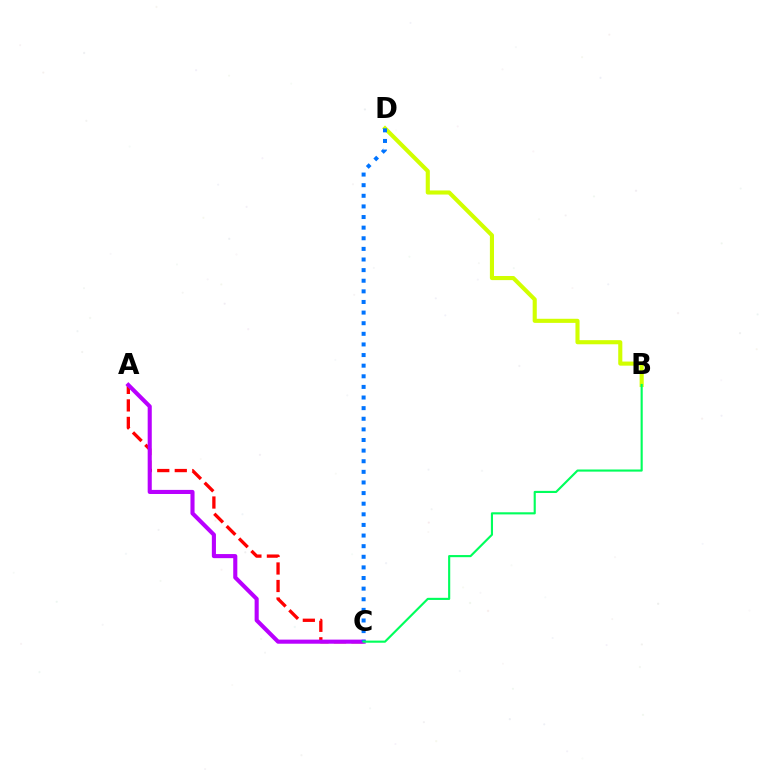{('A', 'C'): [{'color': '#ff0000', 'line_style': 'dashed', 'thickness': 2.38}, {'color': '#b900ff', 'line_style': 'solid', 'thickness': 2.95}], ('B', 'D'): [{'color': '#d1ff00', 'line_style': 'solid', 'thickness': 2.96}], ('C', 'D'): [{'color': '#0074ff', 'line_style': 'dotted', 'thickness': 2.88}], ('B', 'C'): [{'color': '#00ff5c', 'line_style': 'solid', 'thickness': 1.53}]}